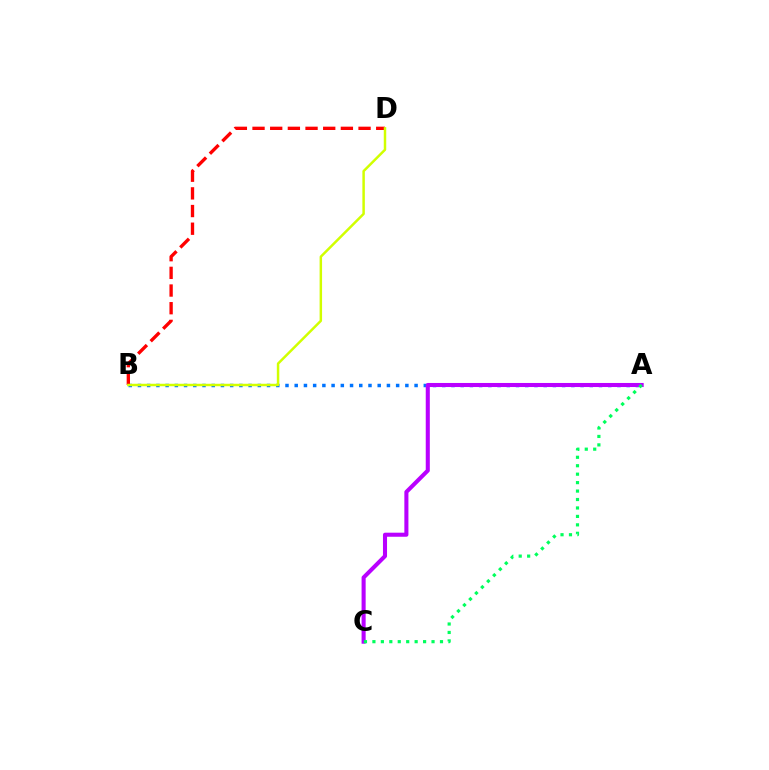{('A', 'B'): [{'color': '#0074ff', 'line_style': 'dotted', 'thickness': 2.51}], ('A', 'C'): [{'color': '#b900ff', 'line_style': 'solid', 'thickness': 2.93}, {'color': '#00ff5c', 'line_style': 'dotted', 'thickness': 2.29}], ('B', 'D'): [{'color': '#ff0000', 'line_style': 'dashed', 'thickness': 2.4}, {'color': '#d1ff00', 'line_style': 'solid', 'thickness': 1.78}]}